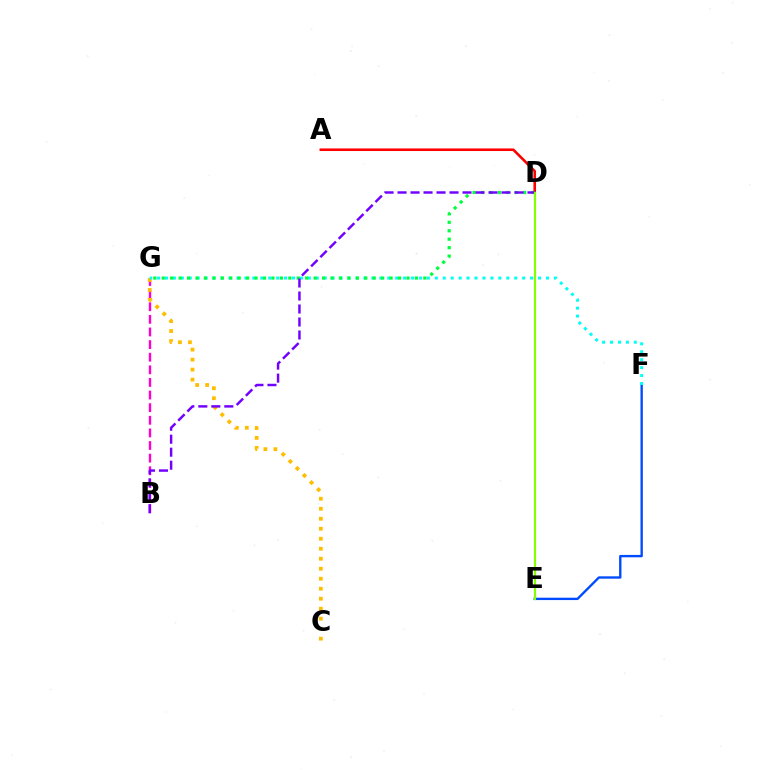{('B', 'G'): [{'color': '#ff00cf', 'line_style': 'dashed', 'thickness': 1.71}], ('A', 'D'): [{'color': '#ff0000', 'line_style': 'solid', 'thickness': 1.87}], ('C', 'G'): [{'color': '#ffbd00', 'line_style': 'dotted', 'thickness': 2.72}], ('E', 'F'): [{'color': '#004bff', 'line_style': 'solid', 'thickness': 1.7}], ('F', 'G'): [{'color': '#00fff6', 'line_style': 'dotted', 'thickness': 2.16}], ('D', 'G'): [{'color': '#00ff39', 'line_style': 'dotted', 'thickness': 2.29}], ('B', 'D'): [{'color': '#7200ff', 'line_style': 'dashed', 'thickness': 1.77}], ('D', 'E'): [{'color': '#84ff00', 'line_style': 'solid', 'thickness': 1.56}]}